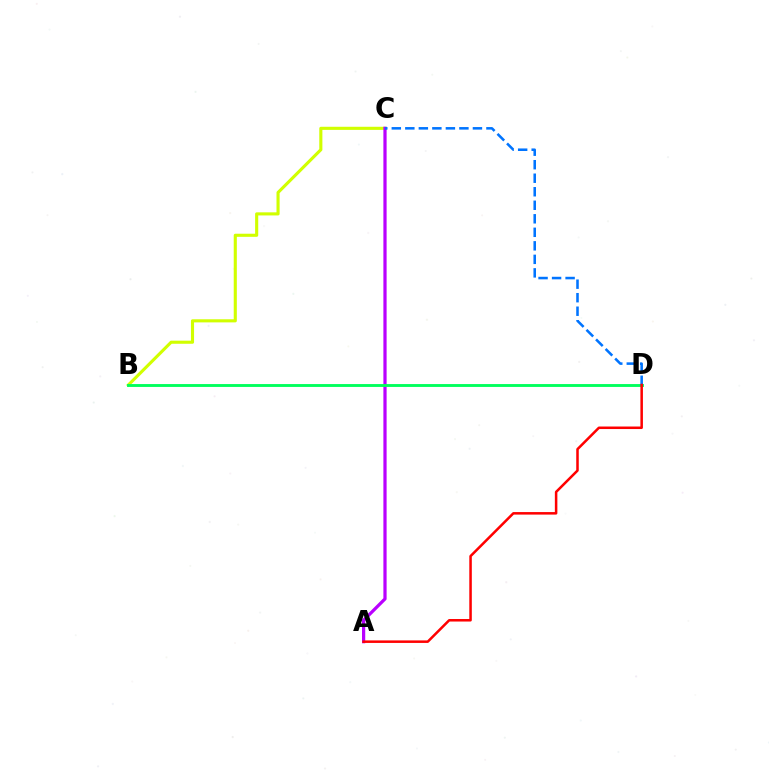{('B', 'C'): [{'color': '#d1ff00', 'line_style': 'solid', 'thickness': 2.24}], ('A', 'C'): [{'color': '#b900ff', 'line_style': 'solid', 'thickness': 2.32}], ('B', 'D'): [{'color': '#00ff5c', 'line_style': 'solid', 'thickness': 2.07}], ('C', 'D'): [{'color': '#0074ff', 'line_style': 'dashed', 'thickness': 1.84}], ('A', 'D'): [{'color': '#ff0000', 'line_style': 'solid', 'thickness': 1.81}]}